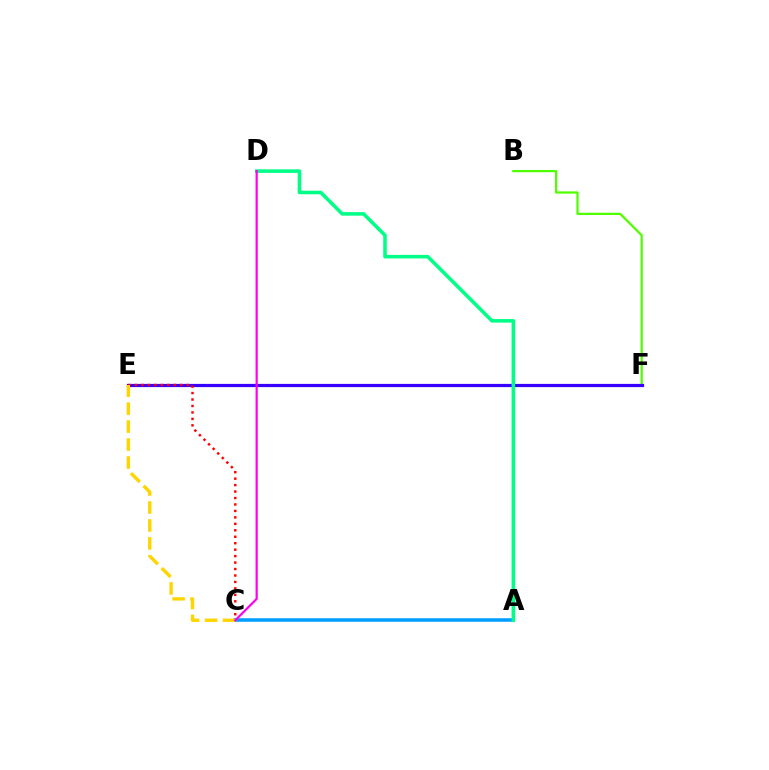{('B', 'F'): [{'color': '#4fff00', 'line_style': 'solid', 'thickness': 1.62}], ('E', 'F'): [{'color': '#3700ff', 'line_style': 'solid', 'thickness': 2.32}], ('A', 'C'): [{'color': '#009eff', 'line_style': 'solid', 'thickness': 2.54}], ('C', 'E'): [{'color': '#ff0000', 'line_style': 'dotted', 'thickness': 1.75}, {'color': '#ffd500', 'line_style': 'dashed', 'thickness': 2.44}], ('A', 'D'): [{'color': '#00ff86', 'line_style': 'solid', 'thickness': 2.56}], ('C', 'D'): [{'color': '#ff00ed', 'line_style': 'solid', 'thickness': 1.58}]}